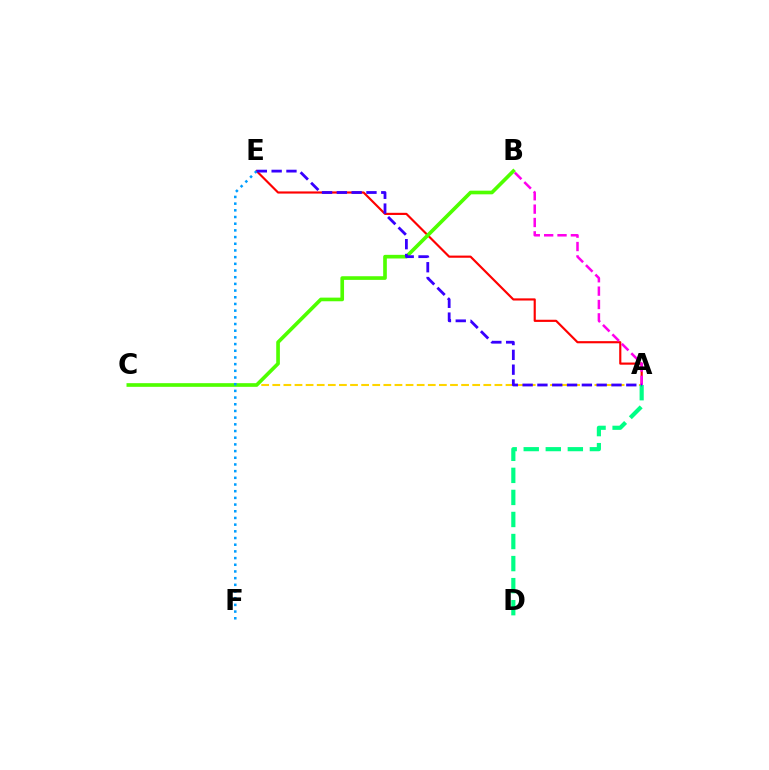{('A', 'C'): [{'color': '#ffd500', 'line_style': 'dashed', 'thickness': 1.51}], ('A', 'E'): [{'color': '#ff0000', 'line_style': 'solid', 'thickness': 1.55}, {'color': '#3700ff', 'line_style': 'dashed', 'thickness': 2.01}], ('B', 'C'): [{'color': '#4fff00', 'line_style': 'solid', 'thickness': 2.63}], ('E', 'F'): [{'color': '#009eff', 'line_style': 'dotted', 'thickness': 1.82}], ('A', 'D'): [{'color': '#00ff86', 'line_style': 'dashed', 'thickness': 3.0}], ('A', 'B'): [{'color': '#ff00ed', 'line_style': 'dashed', 'thickness': 1.82}]}